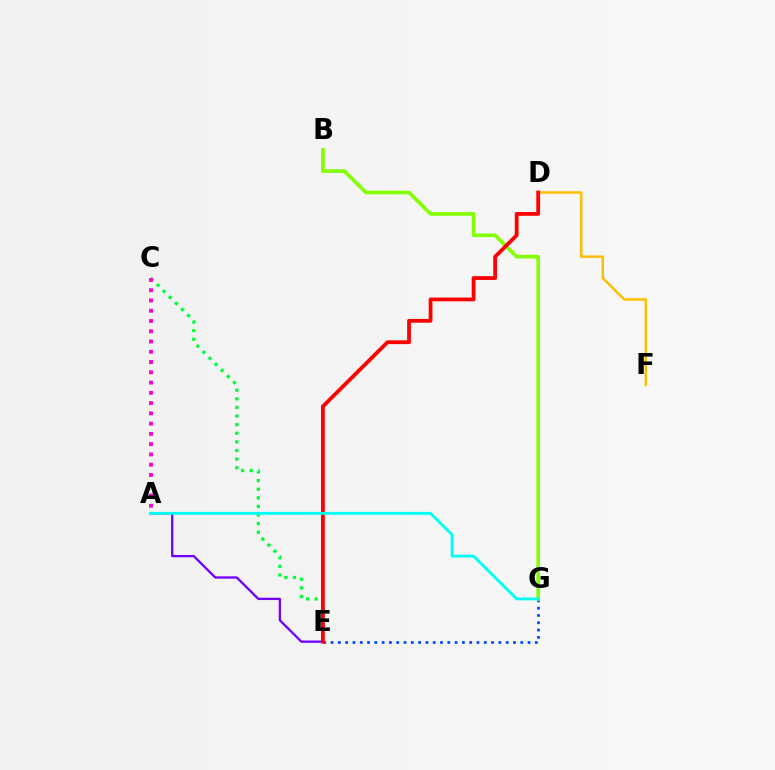{('E', 'G'): [{'color': '#004bff', 'line_style': 'dotted', 'thickness': 1.98}], ('A', 'E'): [{'color': '#7200ff', 'line_style': 'solid', 'thickness': 1.66}], ('D', 'F'): [{'color': '#ffbd00', 'line_style': 'solid', 'thickness': 1.77}], ('C', 'E'): [{'color': '#00ff39', 'line_style': 'dotted', 'thickness': 2.34}], ('B', 'G'): [{'color': '#84ff00', 'line_style': 'solid', 'thickness': 2.63}], ('A', 'C'): [{'color': '#ff00cf', 'line_style': 'dotted', 'thickness': 2.79}], ('D', 'E'): [{'color': '#ff0000', 'line_style': 'solid', 'thickness': 2.73}], ('A', 'G'): [{'color': '#00fff6', 'line_style': 'solid', 'thickness': 2.07}]}